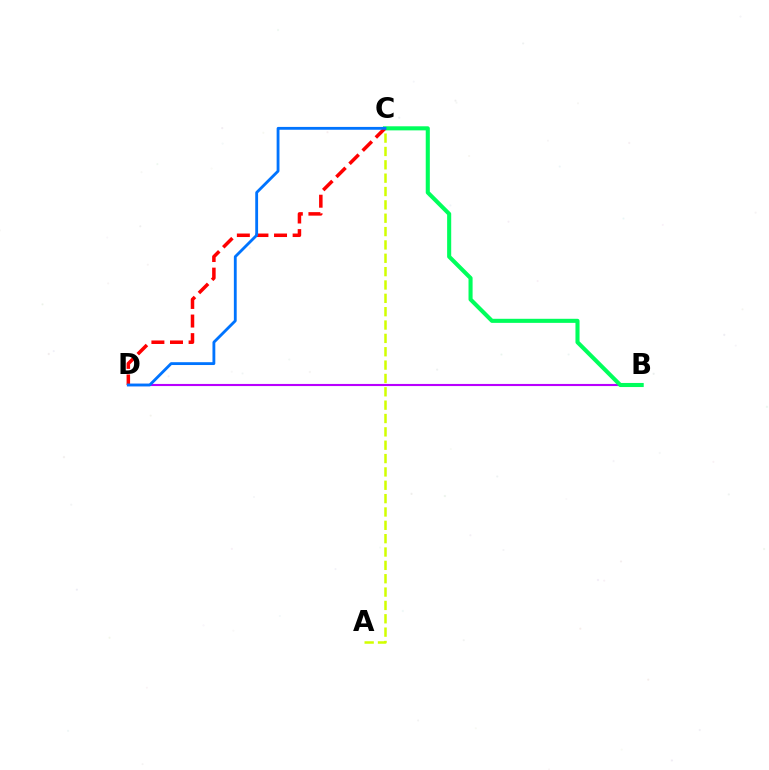{('B', 'D'): [{'color': '#b900ff', 'line_style': 'solid', 'thickness': 1.52}], ('A', 'C'): [{'color': '#d1ff00', 'line_style': 'dashed', 'thickness': 1.81}], ('B', 'C'): [{'color': '#00ff5c', 'line_style': 'solid', 'thickness': 2.94}], ('C', 'D'): [{'color': '#ff0000', 'line_style': 'dashed', 'thickness': 2.53}, {'color': '#0074ff', 'line_style': 'solid', 'thickness': 2.04}]}